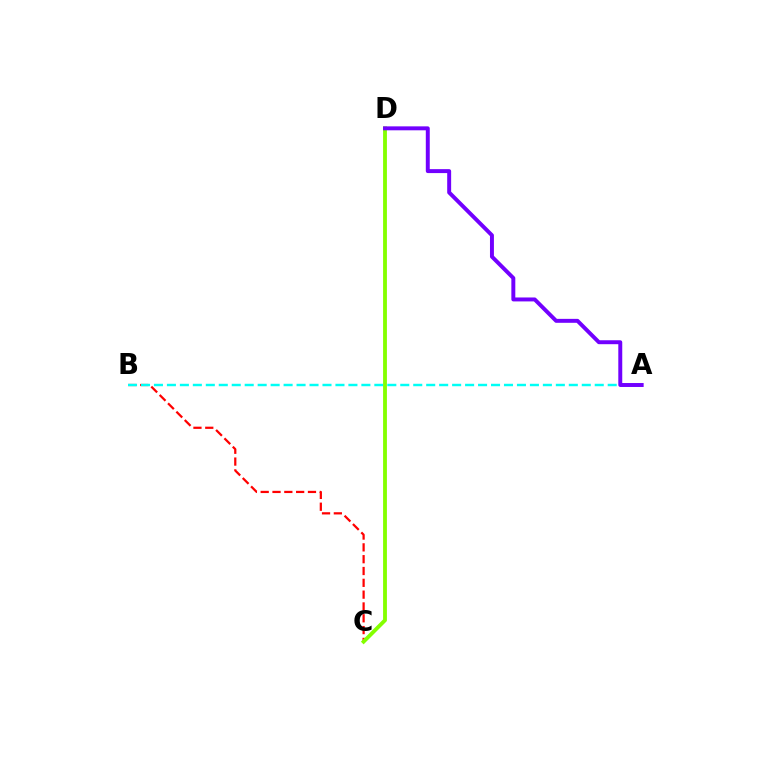{('B', 'C'): [{'color': '#ff0000', 'line_style': 'dashed', 'thickness': 1.61}], ('A', 'B'): [{'color': '#00fff6', 'line_style': 'dashed', 'thickness': 1.76}], ('C', 'D'): [{'color': '#84ff00', 'line_style': 'solid', 'thickness': 2.76}], ('A', 'D'): [{'color': '#7200ff', 'line_style': 'solid', 'thickness': 2.84}]}